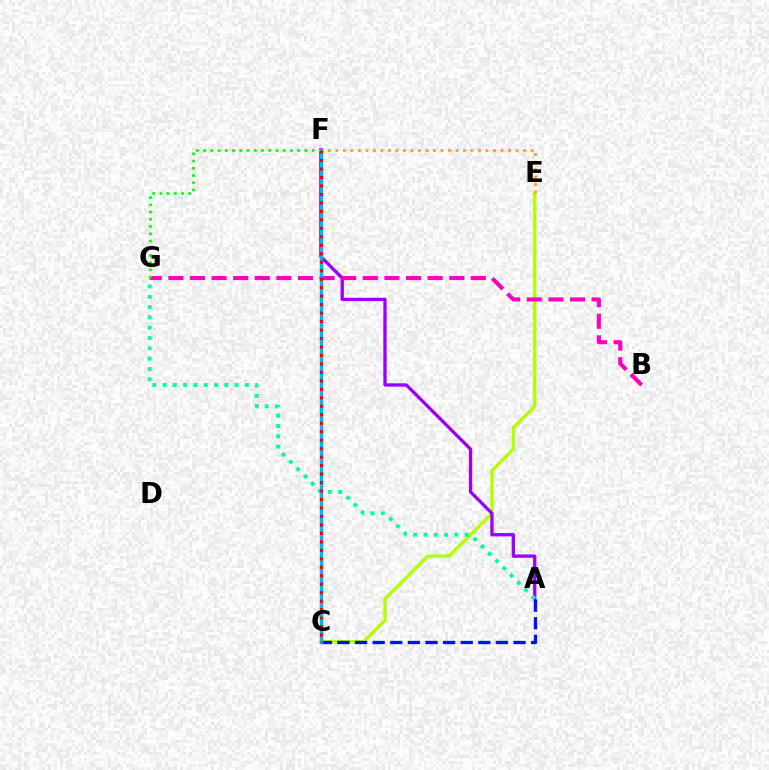{('C', 'E'): [{'color': '#b3ff00', 'line_style': 'solid', 'thickness': 2.39}], ('A', 'F'): [{'color': '#9b00ff', 'line_style': 'solid', 'thickness': 2.39}], ('B', 'G'): [{'color': '#ff00bd', 'line_style': 'dashed', 'thickness': 2.94}], ('E', 'F'): [{'color': '#ffa500', 'line_style': 'dotted', 'thickness': 2.04}], ('A', 'C'): [{'color': '#0010ff', 'line_style': 'dashed', 'thickness': 2.39}], ('A', 'G'): [{'color': '#00ff9d', 'line_style': 'dotted', 'thickness': 2.8}], ('C', 'F'): [{'color': '#00b5ff', 'line_style': 'solid', 'thickness': 2.49}, {'color': '#ff0000', 'line_style': 'dotted', 'thickness': 2.3}], ('F', 'G'): [{'color': '#08ff00', 'line_style': 'dotted', 'thickness': 1.96}]}